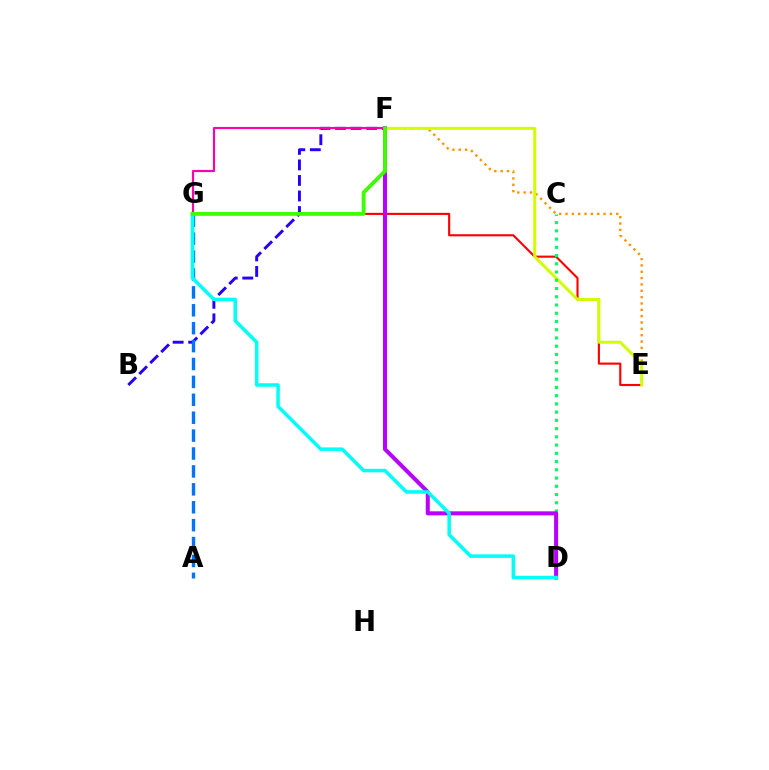{('E', 'F'): [{'color': '#ff9400', 'line_style': 'dotted', 'thickness': 1.72}, {'color': '#d1ff00', 'line_style': 'solid', 'thickness': 2.14}], ('E', 'G'): [{'color': '#ff0000', 'line_style': 'solid', 'thickness': 1.53}], ('B', 'F'): [{'color': '#2500ff', 'line_style': 'dashed', 'thickness': 2.11}], ('A', 'G'): [{'color': '#0074ff', 'line_style': 'dashed', 'thickness': 2.43}], ('F', 'G'): [{'color': '#ff00ac', 'line_style': 'solid', 'thickness': 1.55}, {'color': '#3dff00', 'line_style': 'solid', 'thickness': 2.75}], ('C', 'D'): [{'color': '#00ff5c', 'line_style': 'dotted', 'thickness': 2.24}], ('D', 'F'): [{'color': '#b900ff', 'line_style': 'solid', 'thickness': 2.9}], ('D', 'G'): [{'color': '#00fff6', 'line_style': 'solid', 'thickness': 2.53}]}